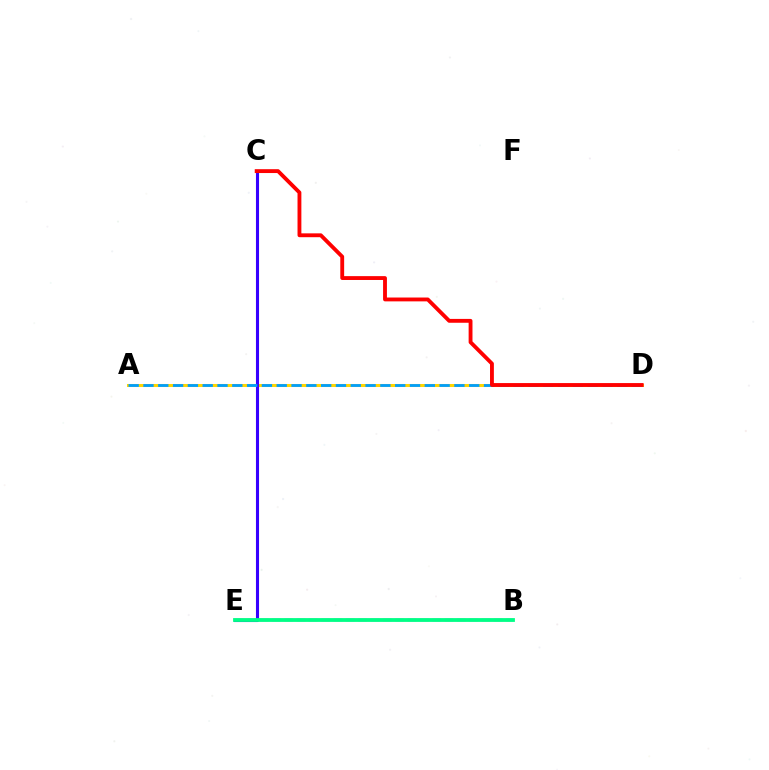{('A', 'D'): [{'color': '#4fff00', 'line_style': 'dashed', 'thickness': 1.93}, {'color': '#ffd500', 'line_style': 'solid', 'thickness': 2.19}, {'color': '#009eff', 'line_style': 'dashed', 'thickness': 2.01}], ('C', 'E'): [{'color': '#3700ff', 'line_style': 'solid', 'thickness': 2.22}], ('B', 'E'): [{'color': '#ff00ed', 'line_style': 'dashed', 'thickness': 1.68}, {'color': '#00ff86', 'line_style': 'solid', 'thickness': 2.74}], ('C', 'D'): [{'color': '#ff0000', 'line_style': 'solid', 'thickness': 2.77}]}